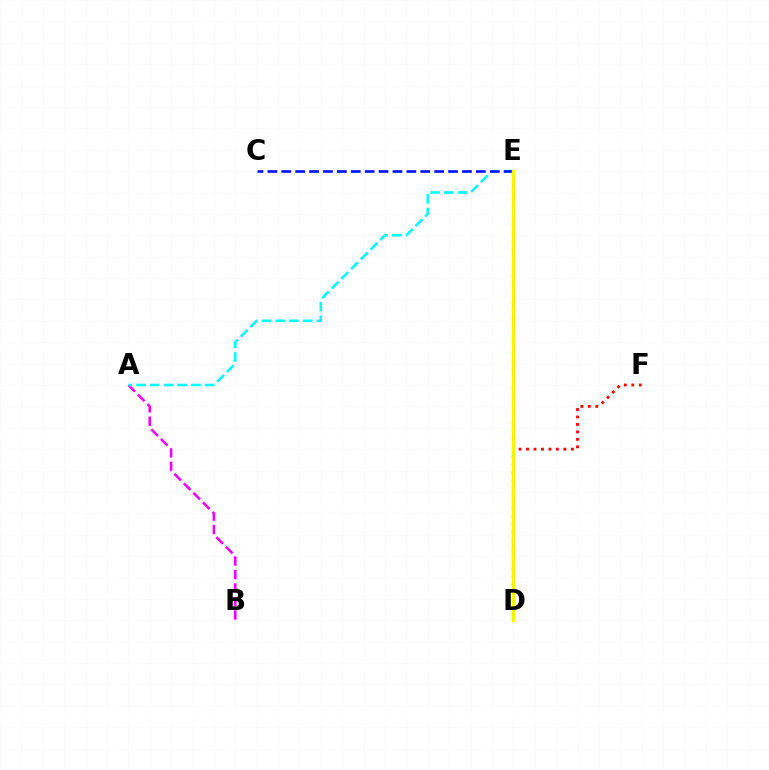{('A', 'B'): [{'color': '#ee00ff', 'line_style': 'dashed', 'thickness': 1.83}], ('A', 'E'): [{'color': '#00fff6', 'line_style': 'dashed', 'thickness': 1.86}], ('D', 'F'): [{'color': '#ff0000', 'line_style': 'dotted', 'thickness': 2.03}], ('C', 'E'): [{'color': '#0010ff', 'line_style': 'dashed', 'thickness': 1.89}], ('D', 'E'): [{'color': '#08ff00', 'line_style': 'dotted', 'thickness': 2.33}, {'color': '#fcf500', 'line_style': 'solid', 'thickness': 2.35}]}